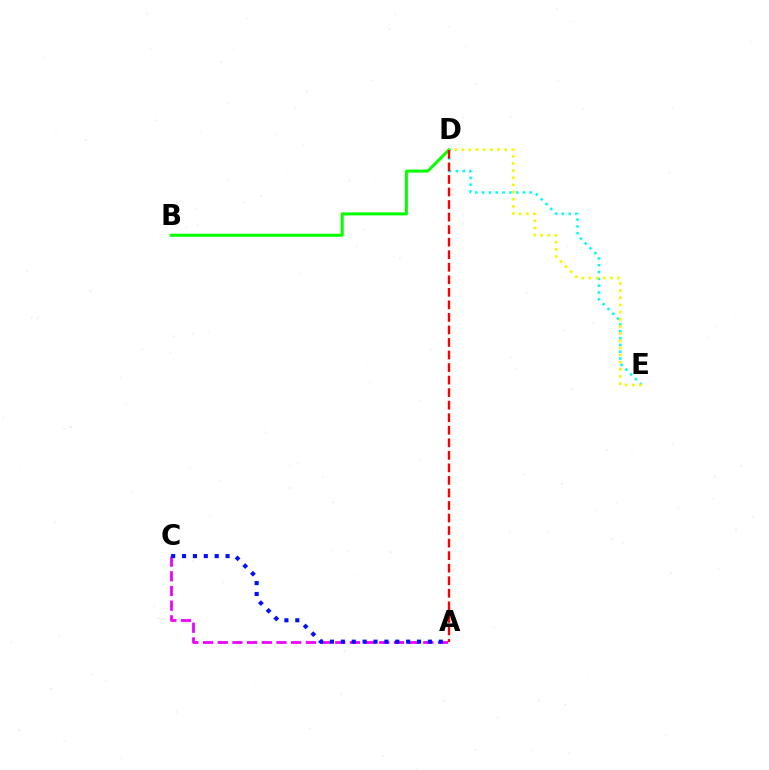{('A', 'C'): [{'color': '#ee00ff', 'line_style': 'dashed', 'thickness': 1.99}, {'color': '#0010ff', 'line_style': 'dotted', 'thickness': 2.96}], ('D', 'E'): [{'color': '#00fff6', 'line_style': 'dotted', 'thickness': 1.85}, {'color': '#fcf500', 'line_style': 'dotted', 'thickness': 1.94}], ('B', 'D'): [{'color': '#08ff00', 'line_style': 'solid', 'thickness': 2.17}], ('A', 'D'): [{'color': '#ff0000', 'line_style': 'dashed', 'thickness': 1.7}]}